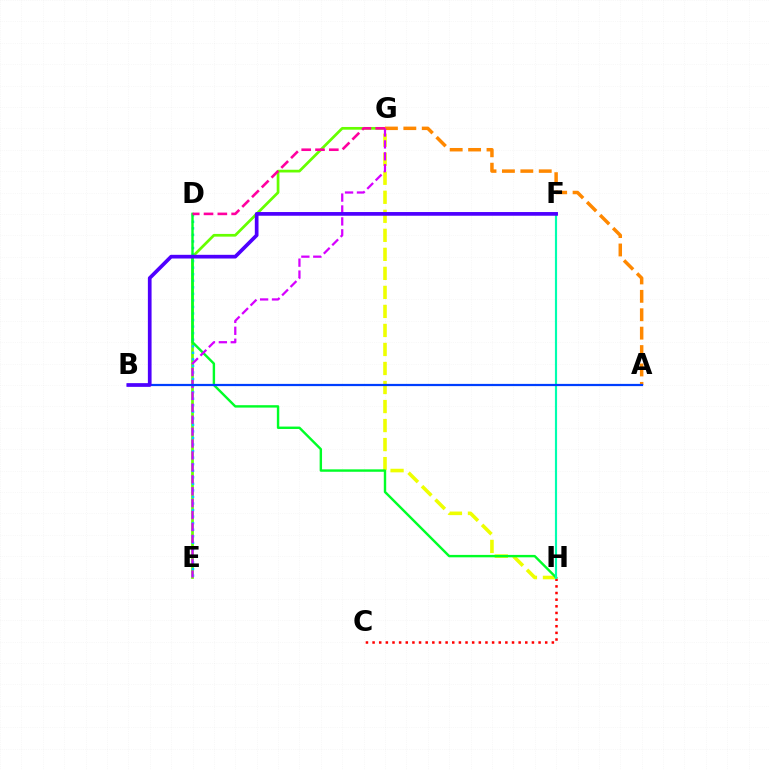{('E', 'G'): [{'color': '#66ff00', 'line_style': 'solid', 'thickness': 1.96}, {'color': '#d600ff', 'line_style': 'dashed', 'thickness': 1.62}], ('A', 'G'): [{'color': '#ff8800', 'line_style': 'dashed', 'thickness': 2.5}], ('D', 'E'): [{'color': '#00c7ff', 'line_style': 'dotted', 'thickness': 1.78}], ('G', 'H'): [{'color': '#eeff00', 'line_style': 'dashed', 'thickness': 2.58}], ('D', 'H'): [{'color': '#00ff27', 'line_style': 'solid', 'thickness': 1.74}], ('C', 'H'): [{'color': '#ff0000', 'line_style': 'dotted', 'thickness': 1.8}], ('F', 'H'): [{'color': '#00ffaf', 'line_style': 'solid', 'thickness': 1.55}], ('A', 'B'): [{'color': '#003fff', 'line_style': 'solid', 'thickness': 1.6}], ('B', 'F'): [{'color': '#4f00ff', 'line_style': 'solid', 'thickness': 2.66}], ('D', 'G'): [{'color': '#ff00a0', 'line_style': 'dashed', 'thickness': 1.88}]}